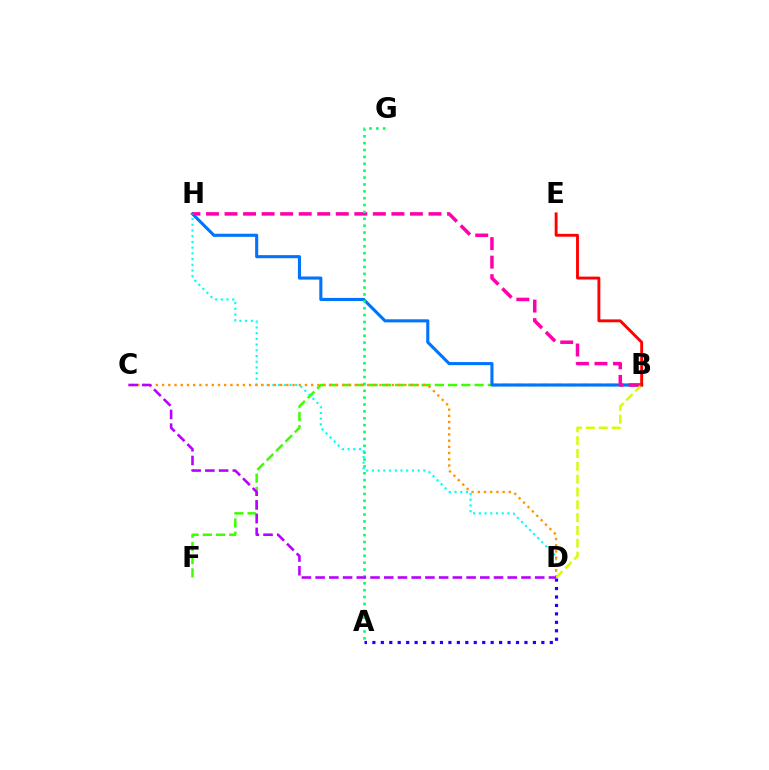{('B', 'F'): [{'color': '#3dff00', 'line_style': 'dashed', 'thickness': 1.8}], ('B', 'H'): [{'color': '#0074ff', 'line_style': 'solid', 'thickness': 2.22}, {'color': '#ff00ac', 'line_style': 'dashed', 'thickness': 2.52}], ('D', 'H'): [{'color': '#00fff6', 'line_style': 'dotted', 'thickness': 1.55}], ('C', 'D'): [{'color': '#ff9400', 'line_style': 'dotted', 'thickness': 1.69}, {'color': '#b900ff', 'line_style': 'dashed', 'thickness': 1.86}], ('B', 'D'): [{'color': '#d1ff00', 'line_style': 'dashed', 'thickness': 1.74}], ('A', 'G'): [{'color': '#00ff5c', 'line_style': 'dotted', 'thickness': 1.87}], ('A', 'D'): [{'color': '#2500ff', 'line_style': 'dotted', 'thickness': 2.3}], ('B', 'E'): [{'color': '#ff0000', 'line_style': 'solid', 'thickness': 2.07}]}